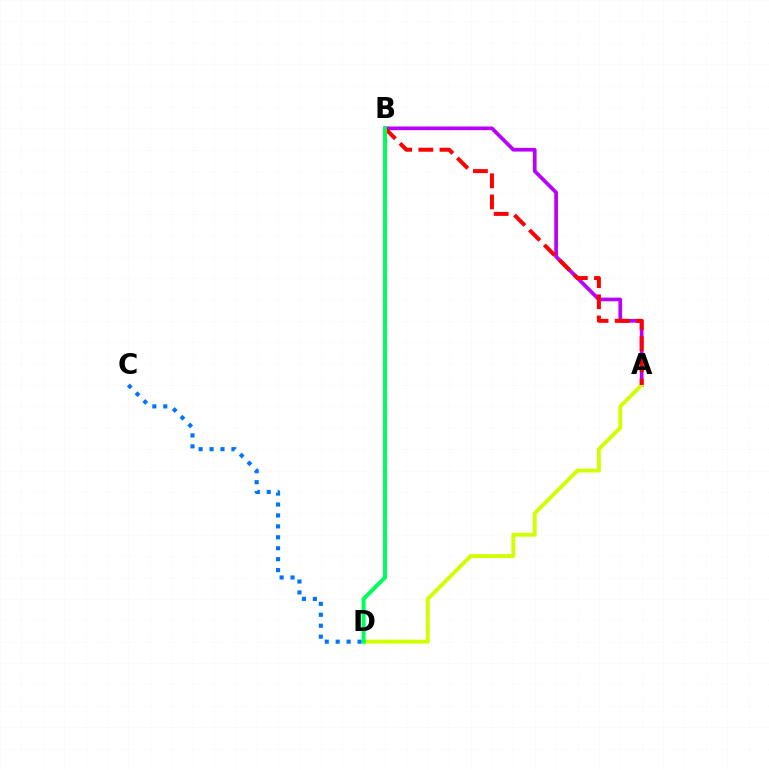{('A', 'B'): [{'color': '#b900ff', 'line_style': 'solid', 'thickness': 2.67}, {'color': '#ff0000', 'line_style': 'dashed', 'thickness': 2.87}], ('A', 'D'): [{'color': '#d1ff00', 'line_style': 'solid', 'thickness': 2.8}], ('C', 'D'): [{'color': '#0074ff', 'line_style': 'dotted', 'thickness': 2.97}], ('B', 'D'): [{'color': '#00ff5c', 'line_style': 'solid', 'thickness': 2.9}]}